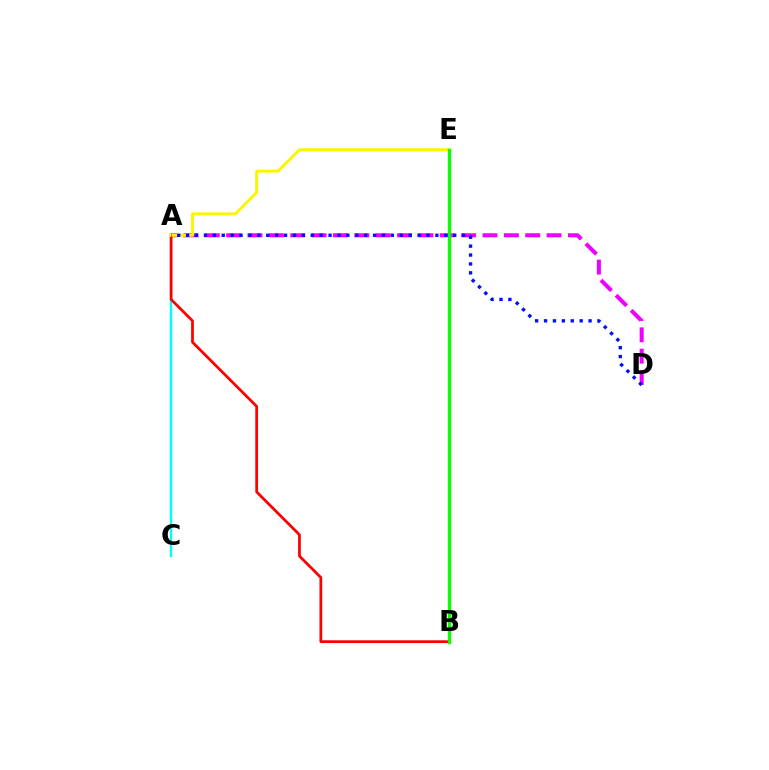{('A', 'C'): [{'color': '#00fff6', 'line_style': 'solid', 'thickness': 1.71}], ('A', 'B'): [{'color': '#ff0000', 'line_style': 'solid', 'thickness': 1.98}], ('A', 'D'): [{'color': '#ee00ff', 'line_style': 'dashed', 'thickness': 2.9}, {'color': '#0010ff', 'line_style': 'dotted', 'thickness': 2.42}], ('A', 'E'): [{'color': '#fcf500', 'line_style': 'solid', 'thickness': 2.14}], ('B', 'E'): [{'color': '#08ff00', 'line_style': 'solid', 'thickness': 2.44}]}